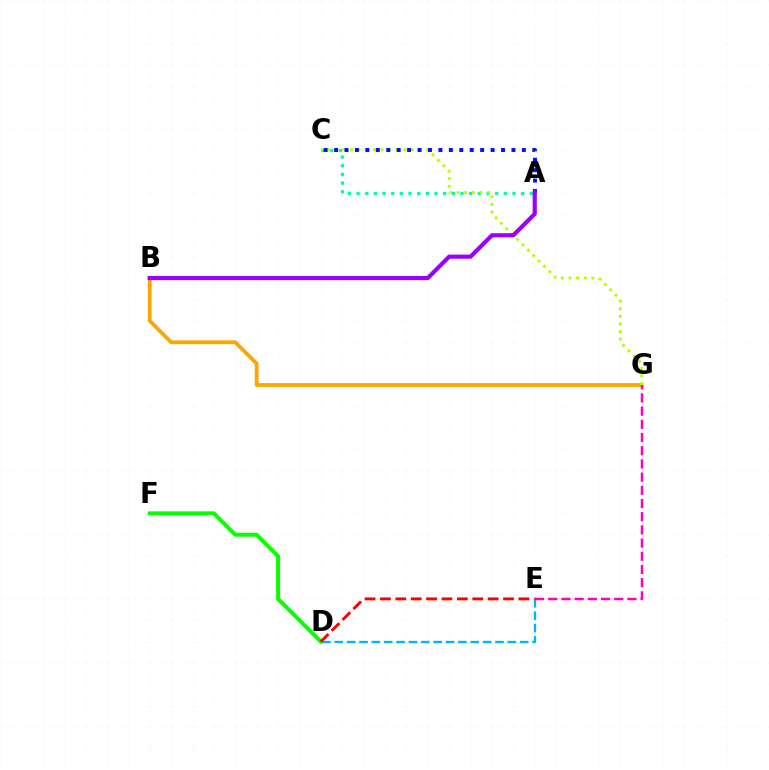{('A', 'C'): [{'color': '#00ff9d', 'line_style': 'dotted', 'thickness': 2.35}, {'color': '#0010ff', 'line_style': 'dotted', 'thickness': 2.83}], ('B', 'G'): [{'color': '#ffa500', 'line_style': 'solid', 'thickness': 2.75}], ('D', 'E'): [{'color': '#00b5ff', 'line_style': 'dashed', 'thickness': 1.68}, {'color': '#ff0000', 'line_style': 'dashed', 'thickness': 2.09}], ('E', 'G'): [{'color': '#ff00bd', 'line_style': 'dashed', 'thickness': 1.79}], ('C', 'G'): [{'color': '#b3ff00', 'line_style': 'dotted', 'thickness': 2.07}], ('A', 'B'): [{'color': '#9b00ff', 'line_style': 'solid', 'thickness': 2.99}], ('D', 'F'): [{'color': '#08ff00', 'line_style': 'solid', 'thickness': 2.85}]}